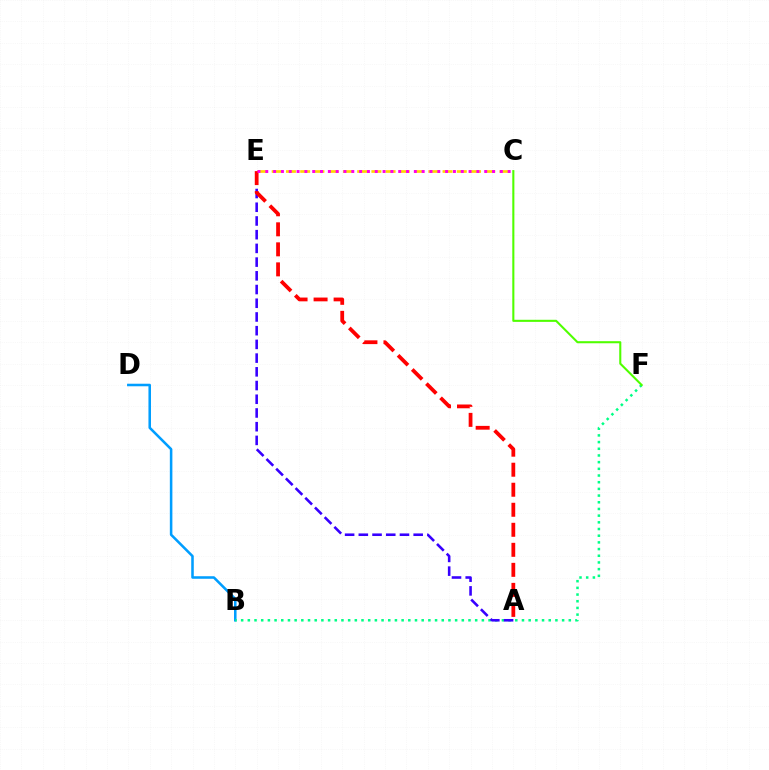{('B', 'D'): [{'color': '#009eff', 'line_style': 'solid', 'thickness': 1.83}], ('B', 'F'): [{'color': '#00ff86', 'line_style': 'dotted', 'thickness': 1.82}], ('C', 'F'): [{'color': '#4fff00', 'line_style': 'solid', 'thickness': 1.5}], ('A', 'E'): [{'color': '#3700ff', 'line_style': 'dashed', 'thickness': 1.86}, {'color': '#ff0000', 'line_style': 'dashed', 'thickness': 2.72}], ('C', 'E'): [{'color': '#ffd500', 'line_style': 'dashed', 'thickness': 1.93}, {'color': '#ff00ed', 'line_style': 'dotted', 'thickness': 2.12}]}